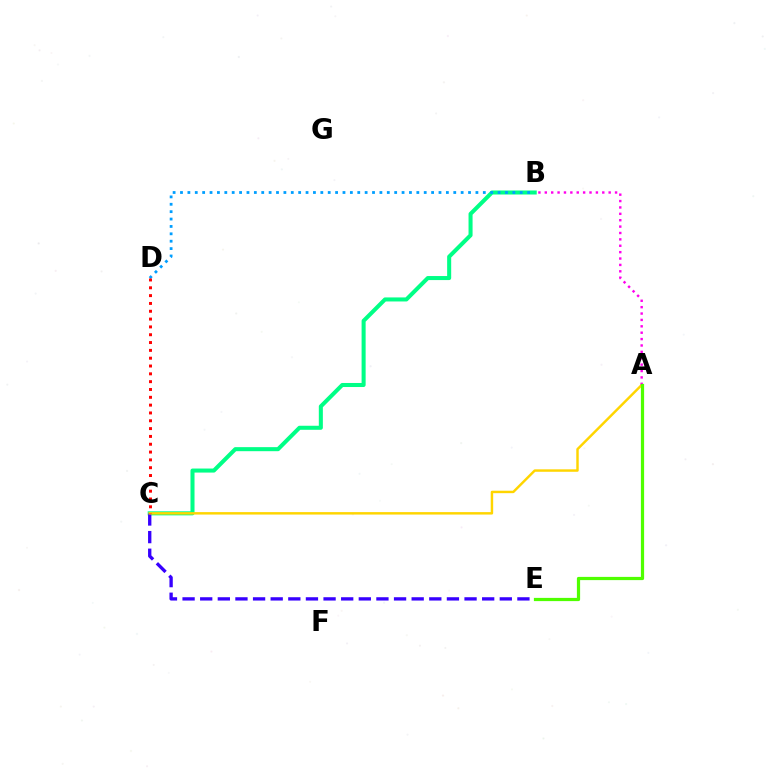{('B', 'C'): [{'color': '#00ff86', 'line_style': 'solid', 'thickness': 2.91}], ('C', 'E'): [{'color': '#3700ff', 'line_style': 'dashed', 'thickness': 2.39}], ('B', 'D'): [{'color': '#009eff', 'line_style': 'dotted', 'thickness': 2.01}], ('A', 'C'): [{'color': '#ffd500', 'line_style': 'solid', 'thickness': 1.76}], ('C', 'D'): [{'color': '#ff0000', 'line_style': 'dotted', 'thickness': 2.13}], ('A', 'B'): [{'color': '#ff00ed', 'line_style': 'dotted', 'thickness': 1.74}], ('A', 'E'): [{'color': '#4fff00', 'line_style': 'solid', 'thickness': 2.32}]}